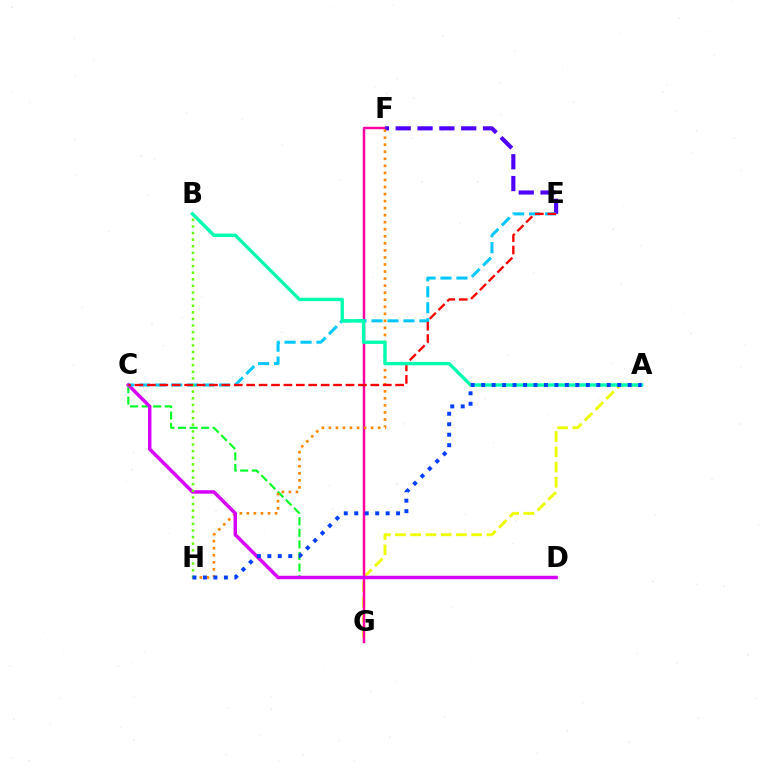{('A', 'G'): [{'color': '#eeff00', 'line_style': 'dashed', 'thickness': 2.07}], ('F', 'G'): [{'color': '#ff00a0', 'line_style': 'solid', 'thickness': 1.78}], ('C', 'D'): [{'color': '#00ff27', 'line_style': 'dashed', 'thickness': 1.57}, {'color': '#d600ff', 'line_style': 'solid', 'thickness': 2.5}], ('E', 'F'): [{'color': '#4f00ff', 'line_style': 'dashed', 'thickness': 2.97}], ('F', 'H'): [{'color': '#ff8800', 'line_style': 'dotted', 'thickness': 1.91}], ('C', 'E'): [{'color': '#00c7ff', 'line_style': 'dashed', 'thickness': 2.17}, {'color': '#ff0000', 'line_style': 'dashed', 'thickness': 1.69}], ('B', 'H'): [{'color': '#66ff00', 'line_style': 'dotted', 'thickness': 1.8}], ('A', 'B'): [{'color': '#00ffaf', 'line_style': 'solid', 'thickness': 2.45}], ('A', 'H'): [{'color': '#003fff', 'line_style': 'dotted', 'thickness': 2.84}]}